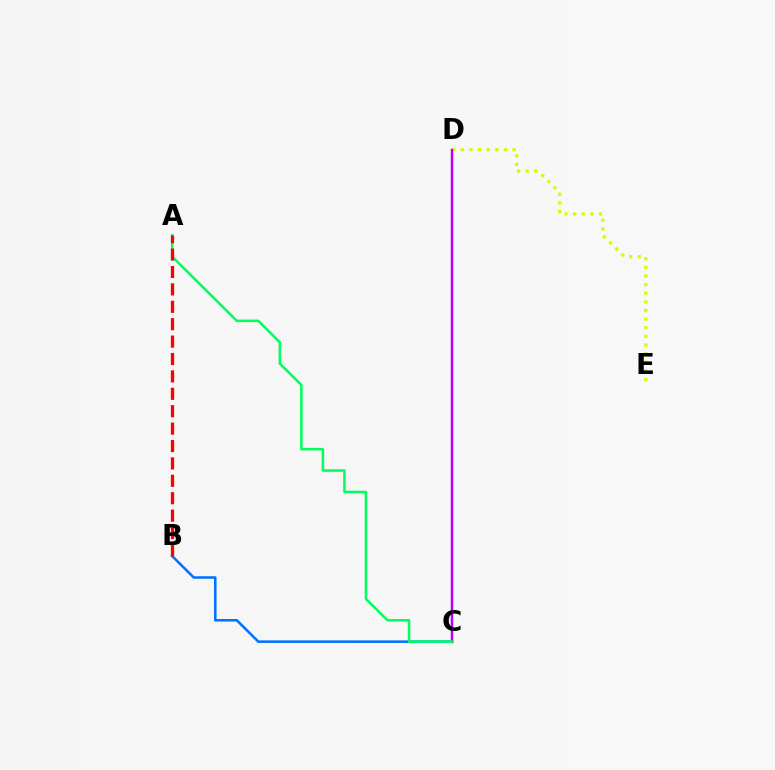{('D', 'E'): [{'color': '#d1ff00', 'line_style': 'dotted', 'thickness': 2.34}], ('B', 'C'): [{'color': '#0074ff', 'line_style': 'solid', 'thickness': 1.85}], ('C', 'D'): [{'color': '#b900ff', 'line_style': 'solid', 'thickness': 1.78}], ('A', 'C'): [{'color': '#00ff5c', 'line_style': 'solid', 'thickness': 1.82}], ('A', 'B'): [{'color': '#ff0000', 'line_style': 'dashed', 'thickness': 2.36}]}